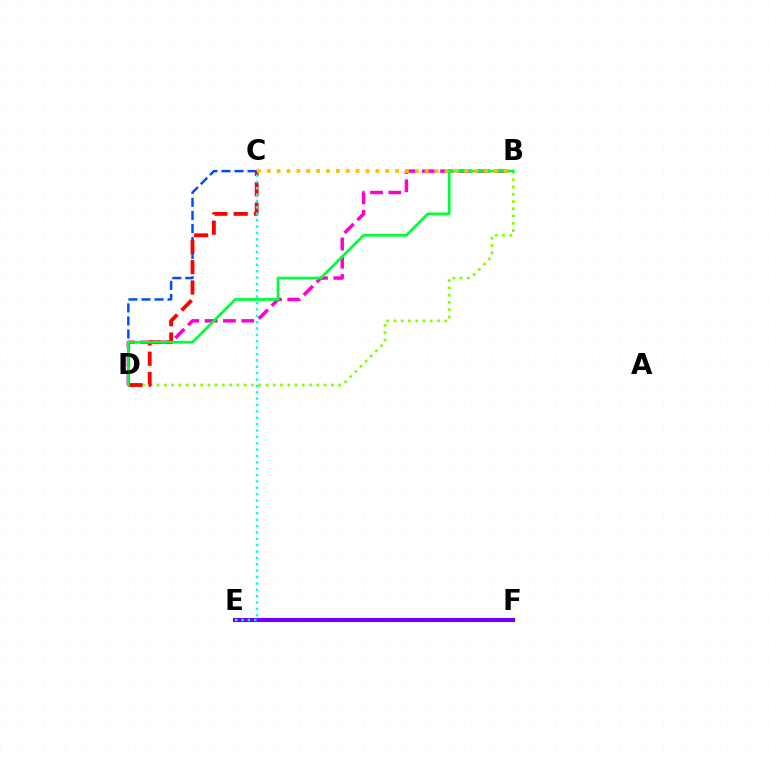{('B', 'D'): [{'color': '#84ff00', 'line_style': 'dotted', 'thickness': 1.97}, {'color': '#ff00cf', 'line_style': 'dashed', 'thickness': 2.49}, {'color': '#00ff39', 'line_style': 'solid', 'thickness': 1.99}], ('C', 'D'): [{'color': '#004bff', 'line_style': 'dashed', 'thickness': 1.77}, {'color': '#ff0000', 'line_style': 'dashed', 'thickness': 2.76}], ('E', 'F'): [{'color': '#7200ff', 'line_style': 'solid', 'thickness': 2.96}], ('C', 'E'): [{'color': '#00fff6', 'line_style': 'dotted', 'thickness': 1.73}], ('B', 'C'): [{'color': '#ffbd00', 'line_style': 'dotted', 'thickness': 2.68}]}